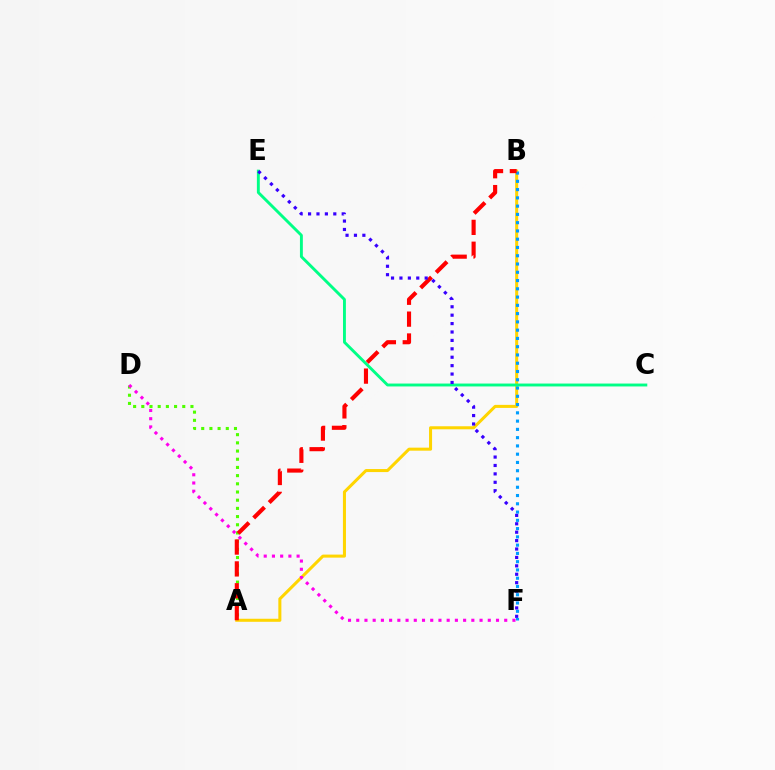{('A', 'B'): [{'color': '#ffd500', 'line_style': 'solid', 'thickness': 2.19}, {'color': '#ff0000', 'line_style': 'dashed', 'thickness': 2.97}], ('B', 'F'): [{'color': '#009eff', 'line_style': 'dotted', 'thickness': 2.25}], ('C', 'E'): [{'color': '#00ff86', 'line_style': 'solid', 'thickness': 2.08}], ('A', 'D'): [{'color': '#4fff00', 'line_style': 'dotted', 'thickness': 2.23}], ('E', 'F'): [{'color': '#3700ff', 'line_style': 'dotted', 'thickness': 2.29}], ('D', 'F'): [{'color': '#ff00ed', 'line_style': 'dotted', 'thickness': 2.23}]}